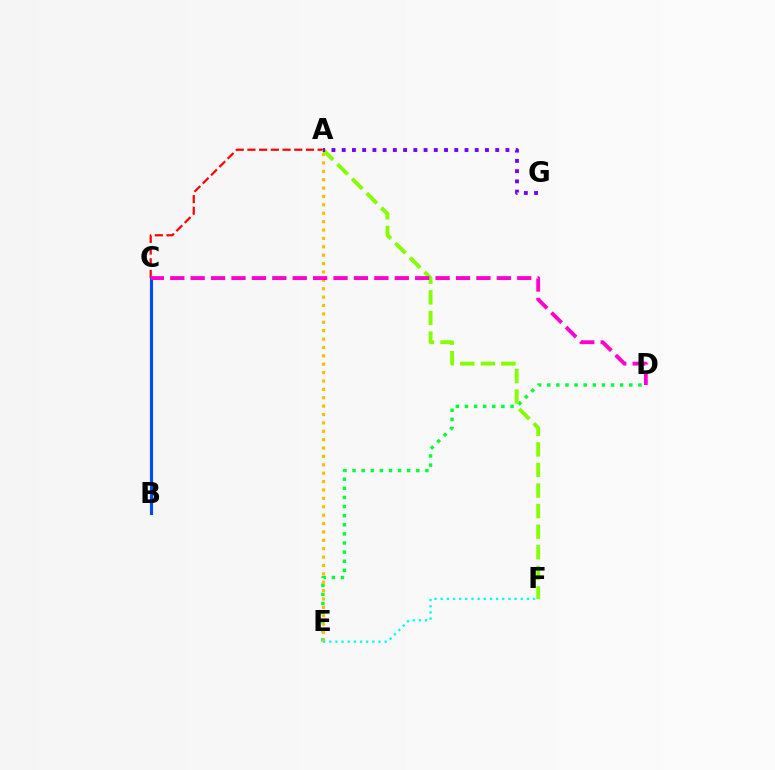{('A', 'C'): [{'color': '#ff0000', 'line_style': 'dashed', 'thickness': 1.59}], ('D', 'E'): [{'color': '#00ff39', 'line_style': 'dotted', 'thickness': 2.48}], ('A', 'E'): [{'color': '#ffbd00', 'line_style': 'dotted', 'thickness': 2.28}], ('A', 'F'): [{'color': '#84ff00', 'line_style': 'dashed', 'thickness': 2.8}], ('E', 'F'): [{'color': '#00fff6', 'line_style': 'dotted', 'thickness': 1.67}], ('A', 'G'): [{'color': '#7200ff', 'line_style': 'dotted', 'thickness': 2.78}], ('B', 'C'): [{'color': '#004bff', 'line_style': 'solid', 'thickness': 2.24}], ('C', 'D'): [{'color': '#ff00cf', 'line_style': 'dashed', 'thickness': 2.77}]}